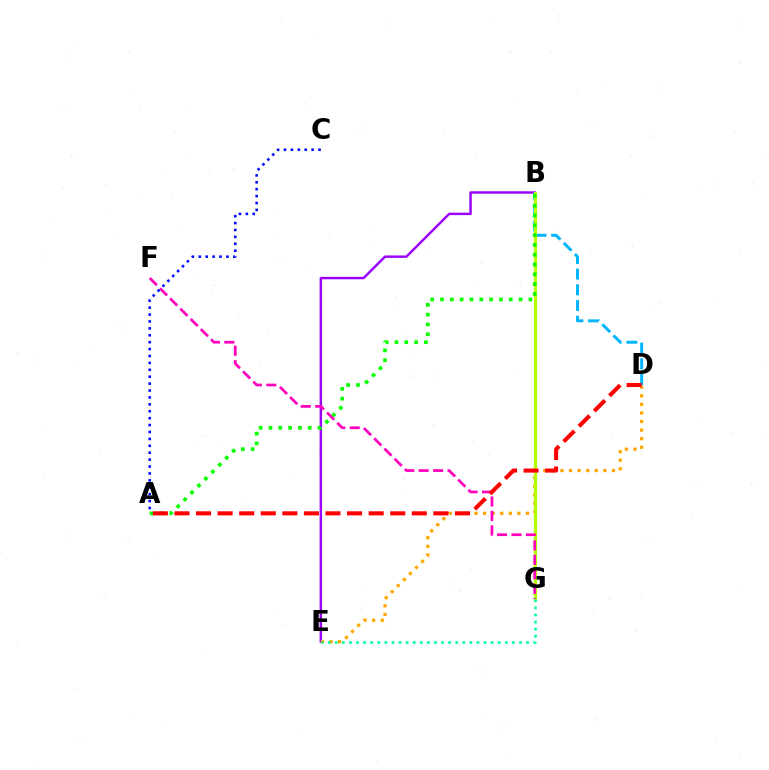{('B', 'E'): [{'color': '#9b00ff', 'line_style': 'solid', 'thickness': 1.76}], ('B', 'D'): [{'color': '#00b5ff', 'line_style': 'dashed', 'thickness': 2.13}], ('D', 'E'): [{'color': '#ffa500', 'line_style': 'dotted', 'thickness': 2.33}], ('B', 'G'): [{'color': '#b3ff00', 'line_style': 'solid', 'thickness': 2.33}], ('A', 'B'): [{'color': '#08ff00', 'line_style': 'dotted', 'thickness': 2.67}], ('E', 'G'): [{'color': '#00ff9d', 'line_style': 'dotted', 'thickness': 1.93}], ('F', 'G'): [{'color': '#ff00bd', 'line_style': 'dashed', 'thickness': 1.96}], ('A', 'D'): [{'color': '#ff0000', 'line_style': 'dashed', 'thickness': 2.93}], ('A', 'C'): [{'color': '#0010ff', 'line_style': 'dotted', 'thickness': 1.88}]}